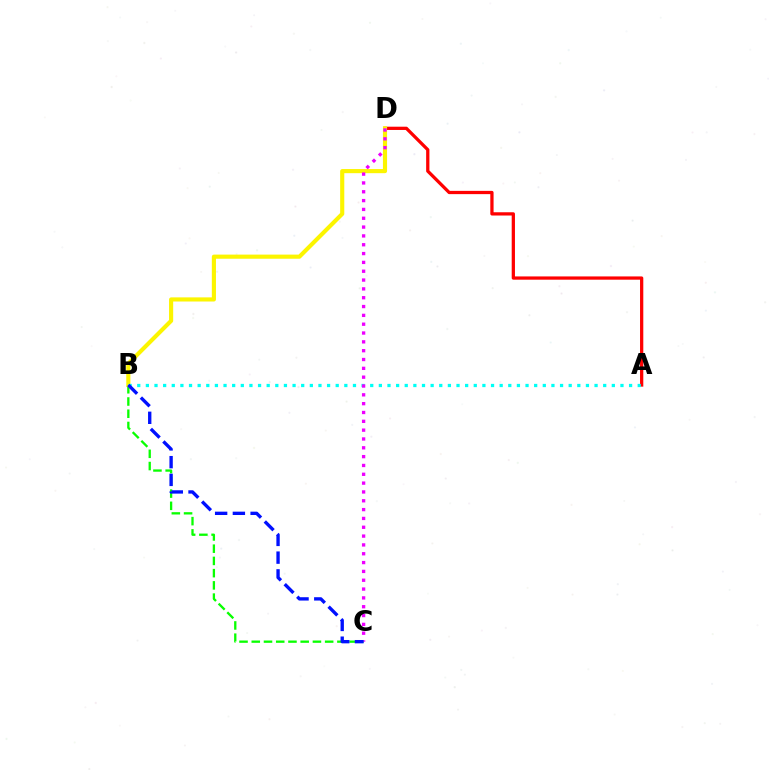{('A', 'D'): [{'color': '#ff0000', 'line_style': 'solid', 'thickness': 2.35}], ('B', 'C'): [{'color': '#08ff00', 'line_style': 'dashed', 'thickness': 1.66}, {'color': '#0010ff', 'line_style': 'dashed', 'thickness': 2.41}], ('B', 'D'): [{'color': '#fcf500', 'line_style': 'solid', 'thickness': 2.97}], ('A', 'B'): [{'color': '#00fff6', 'line_style': 'dotted', 'thickness': 2.34}], ('C', 'D'): [{'color': '#ee00ff', 'line_style': 'dotted', 'thickness': 2.4}]}